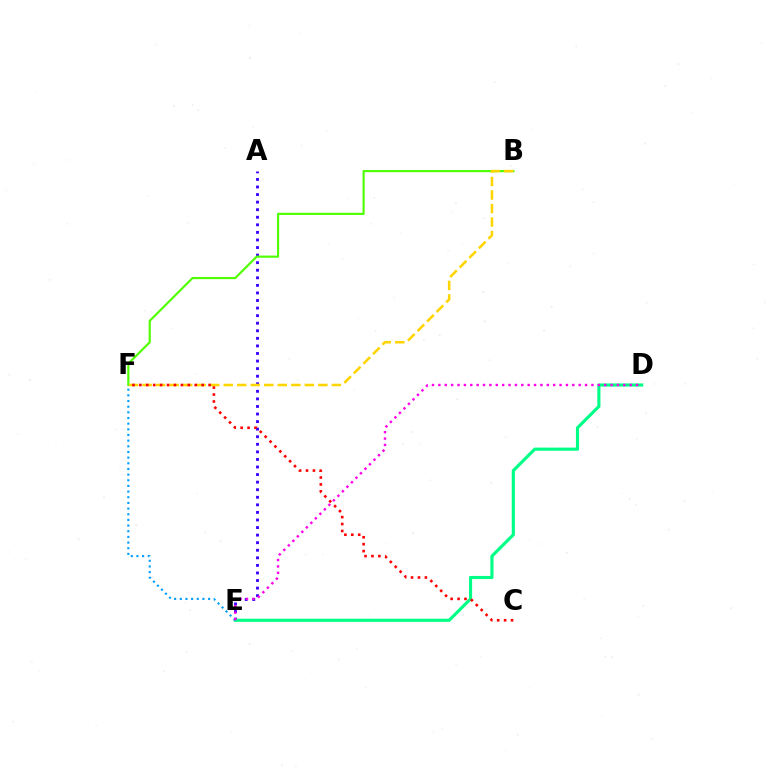{('A', 'E'): [{'color': '#3700ff', 'line_style': 'dotted', 'thickness': 2.06}], ('B', 'F'): [{'color': '#4fff00', 'line_style': 'solid', 'thickness': 1.55}, {'color': '#ffd500', 'line_style': 'dashed', 'thickness': 1.84}], ('D', 'E'): [{'color': '#00ff86', 'line_style': 'solid', 'thickness': 2.26}, {'color': '#ff00ed', 'line_style': 'dotted', 'thickness': 1.73}], ('E', 'F'): [{'color': '#009eff', 'line_style': 'dotted', 'thickness': 1.54}], ('C', 'F'): [{'color': '#ff0000', 'line_style': 'dotted', 'thickness': 1.88}]}